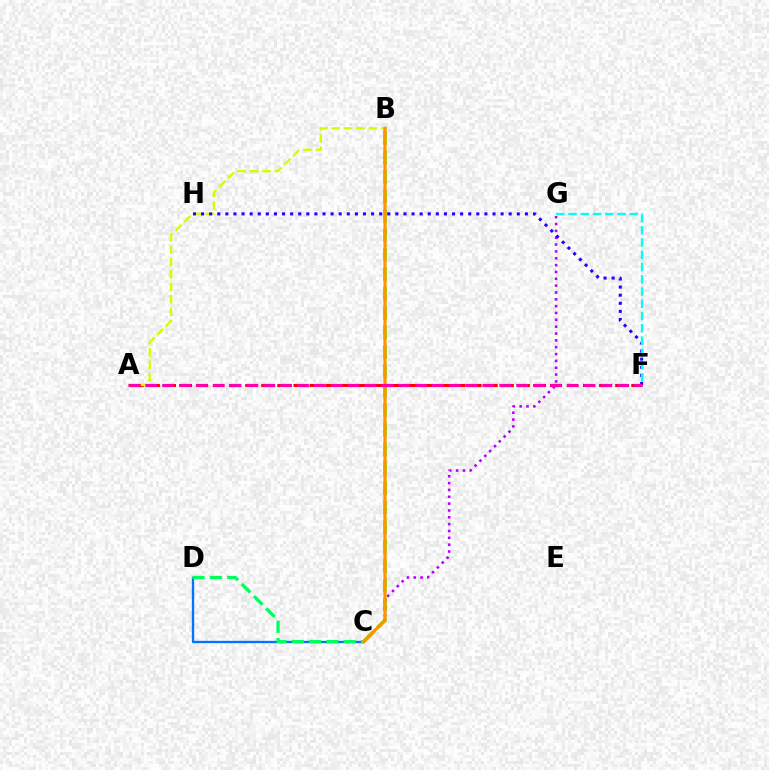{('A', 'F'): [{'color': '#ff0000', 'line_style': 'dashed', 'thickness': 2.19}, {'color': '#ff00ac', 'line_style': 'dashed', 'thickness': 2.29}], ('A', 'B'): [{'color': '#d1ff00', 'line_style': 'dashed', 'thickness': 1.69}], ('B', 'C'): [{'color': '#3dff00', 'line_style': 'dashed', 'thickness': 2.64}, {'color': '#ff9400', 'line_style': 'solid', 'thickness': 2.3}], ('C', 'D'): [{'color': '#0074ff', 'line_style': 'solid', 'thickness': 1.68}, {'color': '#00ff5c', 'line_style': 'dashed', 'thickness': 2.35}], ('C', 'G'): [{'color': '#b900ff', 'line_style': 'dotted', 'thickness': 1.86}], ('F', 'H'): [{'color': '#2500ff', 'line_style': 'dotted', 'thickness': 2.2}], ('F', 'G'): [{'color': '#00fff6', 'line_style': 'dashed', 'thickness': 1.66}]}